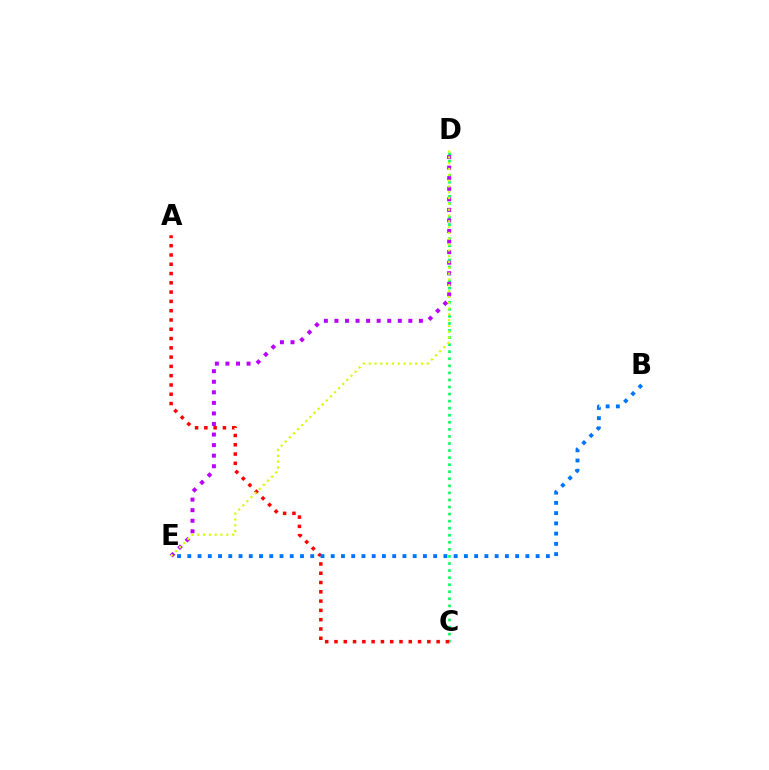{('C', 'D'): [{'color': '#00ff5c', 'line_style': 'dotted', 'thickness': 1.92}], ('D', 'E'): [{'color': '#b900ff', 'line_style': 'dotted', 'thickness': 2.87}, {'color': '#d1ff00', 'line_style': 'dotted', 'thickness': 1.58}], ('A', 'C'): [{'color': '#ff0000', 'line_style': 'dotted', 'thickness': 2.52}], ('B', 'E'): [{'color': '#0074ff', 'line_style': 'dotted', 'thickness': 2.78}]}